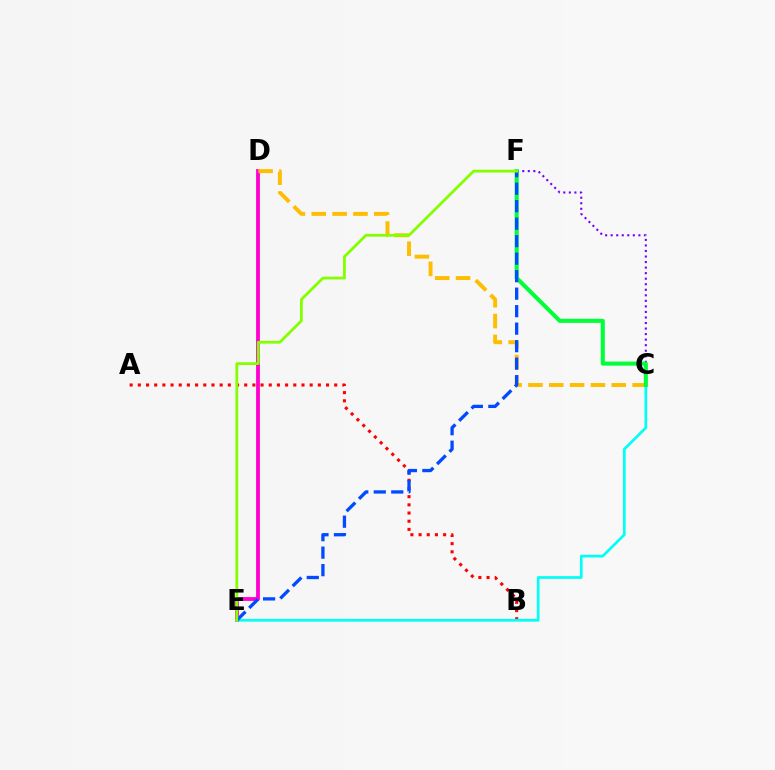{('D', 'E'): [{'color': '#ff00cf', 'line_style': 'solid', 'thickness': 2.75}], ('C', 'D'): [{'color': '#ffbd00', 'line_style': 'dashed', 'thickness': 2.83}], ('A', 'B'): [{'color': '#ff0000', 'line_style': 'dotted', 'thickness': 2.22}], ('C', 'F'): [{'color': '#7200ff', 'line_style': 'dotted', 'thickness': 1.51}, {'color': '#00ff39', 'line_style': 'solid', 'thickness': 2.93}], ('C', 'E'): [{'color': '#00fff6', 'line_style': 'solid', 'thickness': 1.94}], ('E', 'F'): [{'color': '#004bff', 'line_style': 'dashed', 'thickness': 2.38}, {'color': '#84ff00', 'line_style': 'solid', 'thickness': 2.01}]}